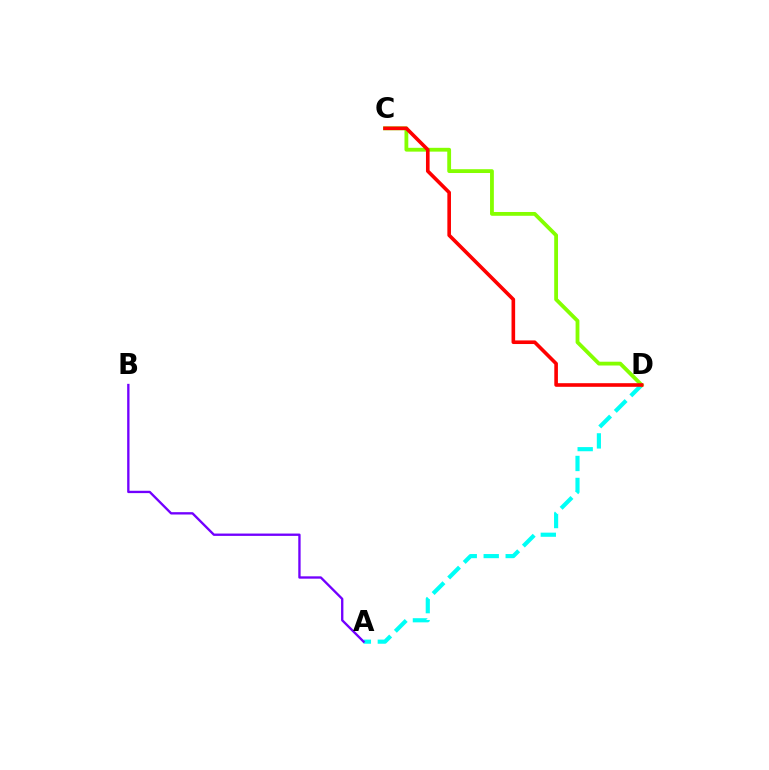{('A', 'D'): [{'color': '#00fff6', 'line_style': 'dashed', 'thickness': 2.99}], ('C', 'D'): [{'color': '#84ff00', 'line_style': 'solid', 'thickness': 2.74}, {'color': '#ff0000', 'line_style': 'solid', 'thickness': 2.6}], ('A', 'B'): [{'color': '#7200ff', 'line_style': 'solid', 'thickness': 1.69}]}